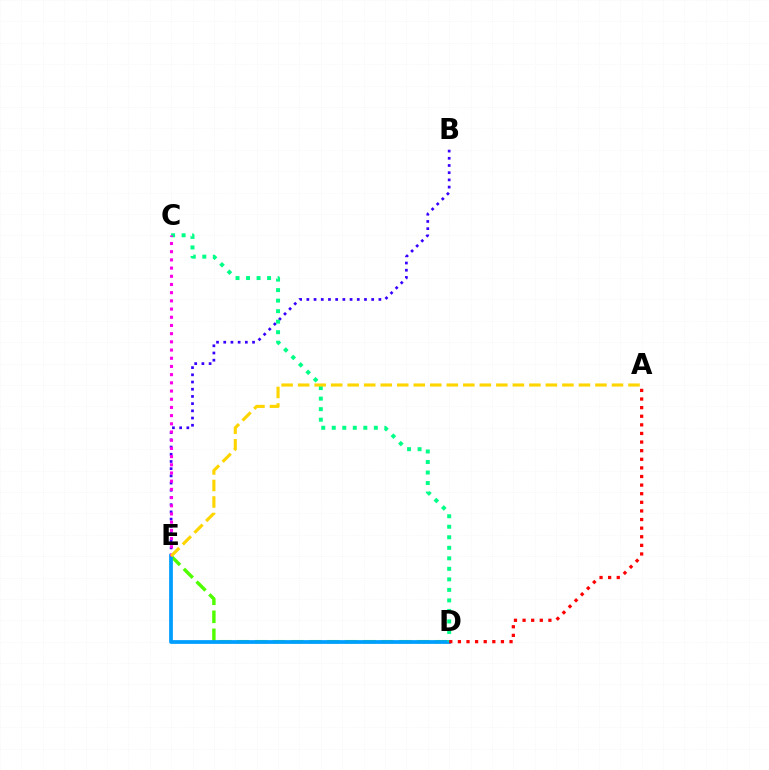{('B', 'E'): [{'color': '#3700ff', 'line_style': 'dotted', 'thickness': 1.96}], ('D', 'E'): [{'color': '#4fff00', 'line_style': 'dashed', 'thickness': 2.45}, {'color': '#009eff', 'line_style': 'solid', 'thickness': 2.69}], ('C', 'D'): [{'color': '#00ff86', 'line_style': 'dotted', 'thickness': 2.86}], ('C', 'E'): [{'color': '#ff00ed', 'line_style': 'dotted', 'thickness': 2.23}], ('A', 'D'): [{'color': '#ff0000', 'line_style': 'dotted', 'thickness': 2.34}], ('A', 'E'): [{'color': '#ffd500', 'line_style': 'dashed', 'thickness': 2.24}]}